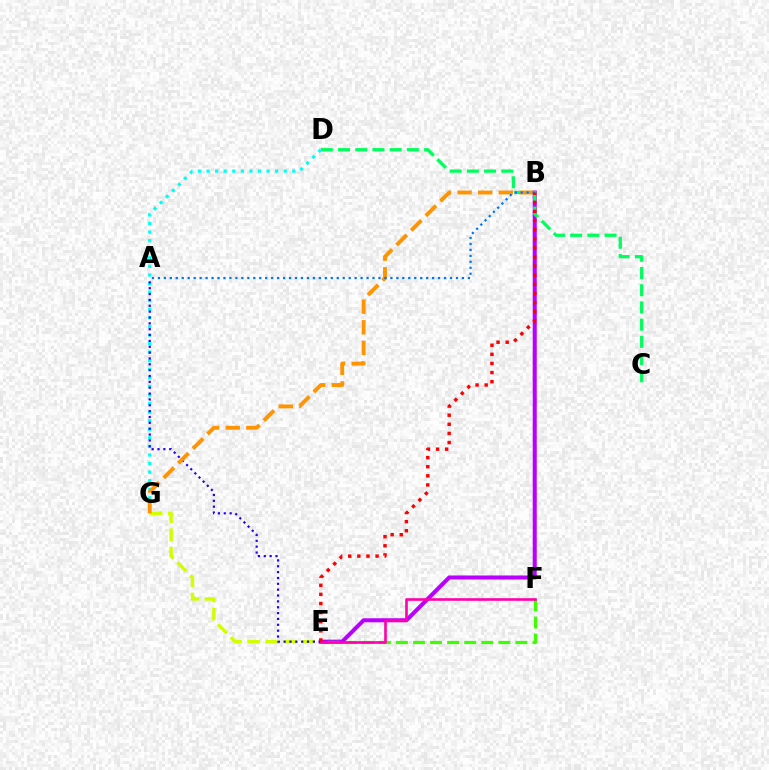{('B', 'E'): [{'color': '#b900ff', 'line_style': 'solid', 'thickness': 2.92}, {'color': '#ff0000', 'line_style': 'dotted', 'thickness': 2.48}], ('E', 'G'): [{'color': '#d1ff00', 'line_style': 'dashed', 'thickness': 2.48}], ('C', 'D'): [{'color': '#00ff5c', 'line_style': 'dashed', 'thickness': 2.34}], ('D', 'G'): [{'color': '#00fff6', 'line_style': 'dotted', 'thickness': 2.33}], ('A', 'E'): [{'color': '#2500ff', 'line_style': 'dotted', 'thickness': 1.59}], ('E', 'F'): [{'color': '#3dff00', 'line_style': 'dashed', 'thickness': 2.32}, {'color': '#ff00ac', 'line_style': 'solid', 'thickness': 1.89}], ('B', 'G'): [{'color': '#ff9400', 'line_style': 'dashed', 'thickness': 2.8}], ('A', 'B'): [{'color': '#0074ff', 'line_style': 'dotted', 'thickness': 1.62}]}